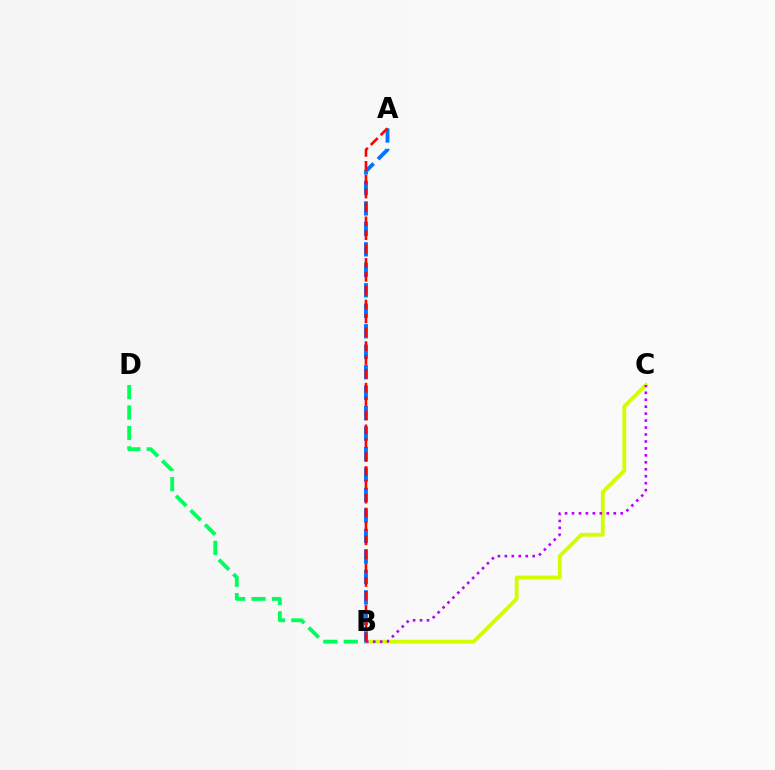{('B', 'C'): [{'color': '#d1ff00', 'line_style': 'solid', 'thickness': 2.75}, {'color': '#b900ff', 'line_style': 'dotted', 'thickness': 1.89}], ('B', 'D'): [{'color': '#00ff5c', 'line_style': 'dashed', 'thickness': 2.77}], ('A', 'B'): [{'color': '#0074ff', 'line_style': 'dashed', 'thickness': 2.78}, {'color': '#ff0000', 'line_style': 'dashed', 'thickness': 1.88}]}